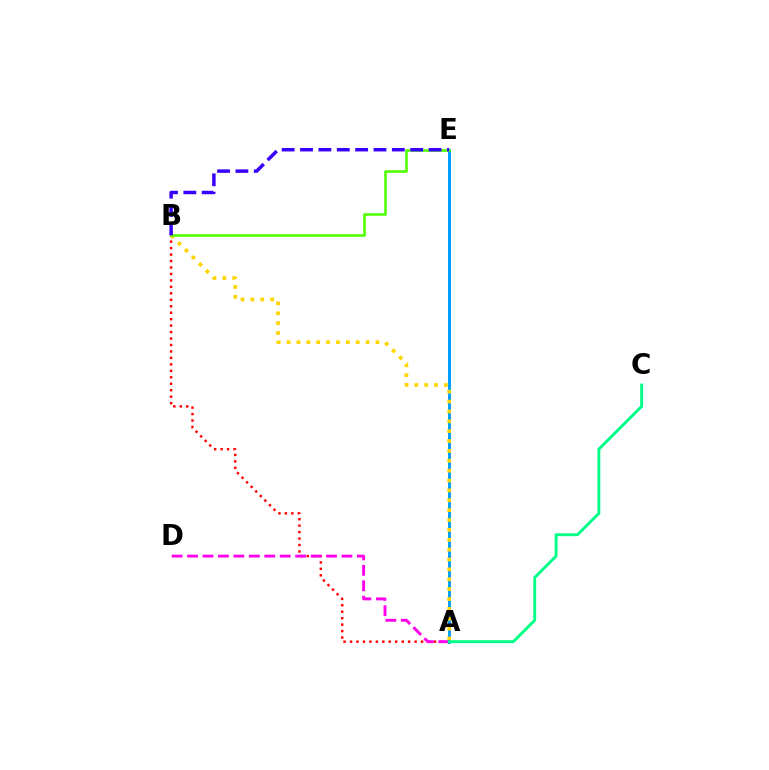{('A', 'E'): [{'color': '#009eff', 'line_style': 'solid', 'thickness': 2.13}], ('A', 'B'): [{'color': '#ffd500', 'line_style': 'dotted', 'thickness': 2.68}, {'color': '#ff0000', 'line_style': 'dotted', 'thickness': 1.76}], ('B', 'E'): [{'color': '#4fff00', 'line_style': 'solid', 'thickness': 1.86}, {'color': '#3700ff', 'line_style': 'dashed', 'thickness': 2.49}], ('A', 'D'): [{'color': '#ff00ed', 'line_style': 'dashed', 'thickness': 2.1}], ('A', 'C'): [{'color': '#00ff86', 'line_style': 'solid', 'thickness': 2.08}]}